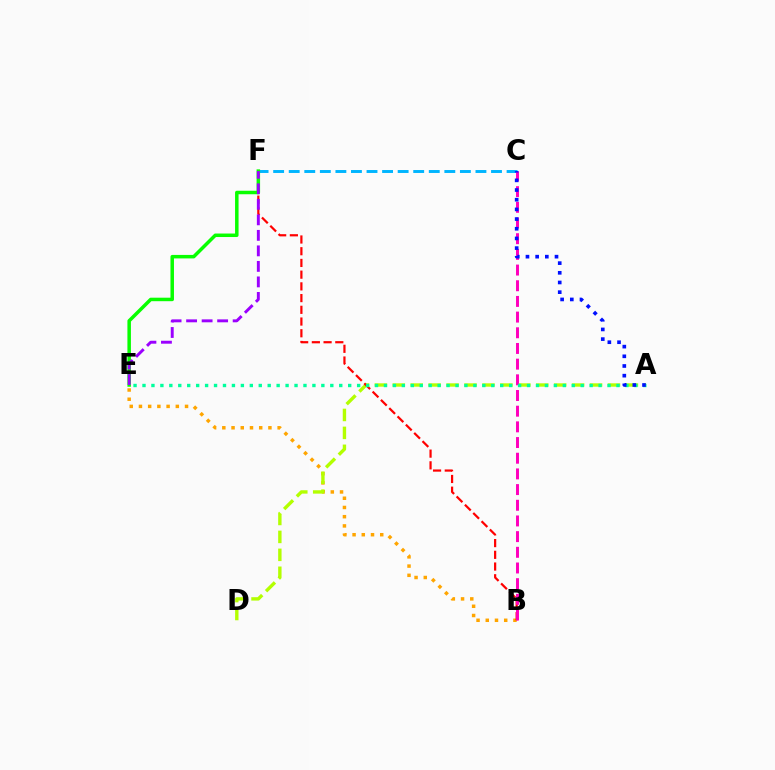{('B', 'E'): [{'color': '#ffa500', 'line_style': 'dotted', 'thickness': 2.5}], ('A', 'D'): [{'color': '#b3ff00', 'line_style': 'dashed', 'thickness': 2.44}], ('C', 'F'): [{'color': '#00b5ff', 'line_style': 'dashed', 'thickness': 2.11}], ('B', 'F'): [{'color': '#ff0000', 'line_style': 'dashed', 'thickness': 1.59}], ('B', 'C'): [{'color': '#ff00bd', 'line_style': 'dashed', 'thickness': 2.13}], ('A', 'E'): [{'color': '#00ff9d', 'line_style': 'dotted', 'thickness': 2.43}], ('E', 'F'): [{'color': '#08ff00', 'line_style': 'solid', 'thickness': 2.52}, {'color': '#9b00ff', 'line_style': 'dashed', 'thickness': 2.11}], ('A', 'C'): [{'color': '#0010ff', 'line_style': 'dotted', 'thickness': 2.63}]}